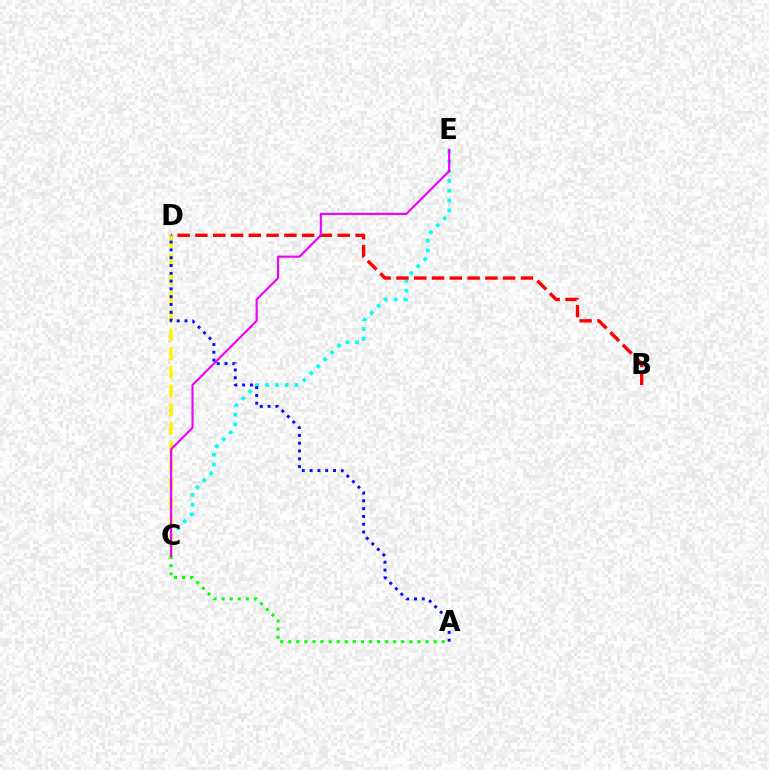{('C', 'E'): [{'color': '#00fff6', 'line_style': 'dotted', 'thickness': 2.66}, {'color': '#ee00ff', 'line_style': 'solid', 'thickness': 1.53}], ('B', 'D'): [{'color': '#ff0000', 'line_style': 'dashed', 'thickness': 2.42}], ('C', 'D'): [{'color': '#fcf500', 'line_style': 'dashed', 'thickness': 2.54}], ('A', 'C'): [{'color': '#08ff00', 'line_style': 'dotted', 'thickness': 2.19}], ('A', 'D'): [{'color': '#0010ff', 'line_style': 'dotted', 'thickness': 2.12}]}